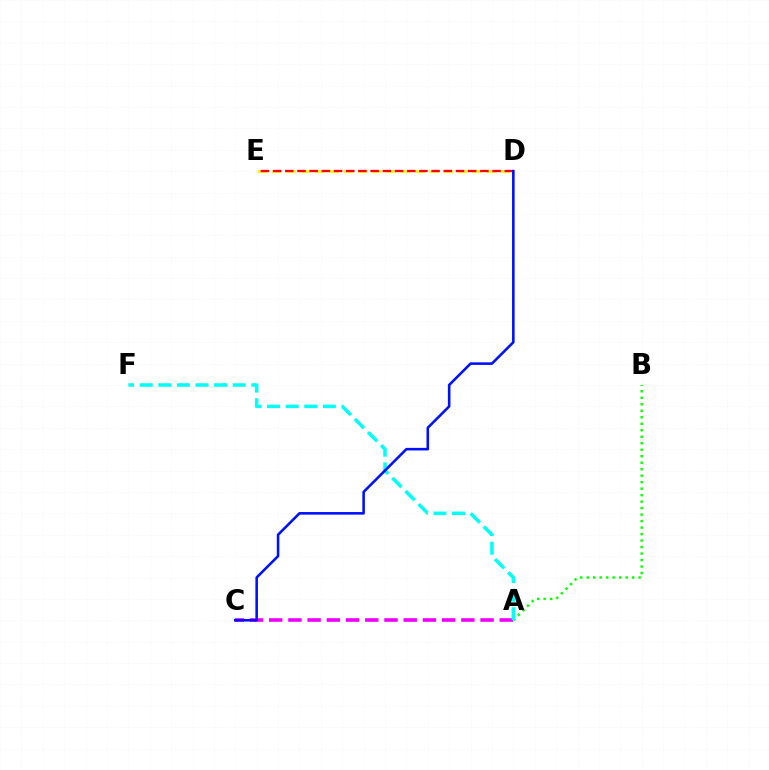{('A', 'B'): [{'color': '#08ff00', 'line_style': 'dotted', 'thickness': 1.76}], ('A', 'C'): [{'color': '#ee00ff', 'line_style': 'dashed', 'thickness': 2.61}], ('A', 'F'): [{'color': '#00fff6', 'line_style': 'dashed', 'thickness': 2.53}], ('D', 'E'): [{'color': '#fcf500', 'line_style': 'dashed', 'thickness': 1.94}, {'color': '#ff0000', 'line_style': 'dashed', 'thickness': 1.66}], ('C', 'D'): [{'color': '#0010ff', 'line_style': 'solid', 'thickness': 1.86}]}